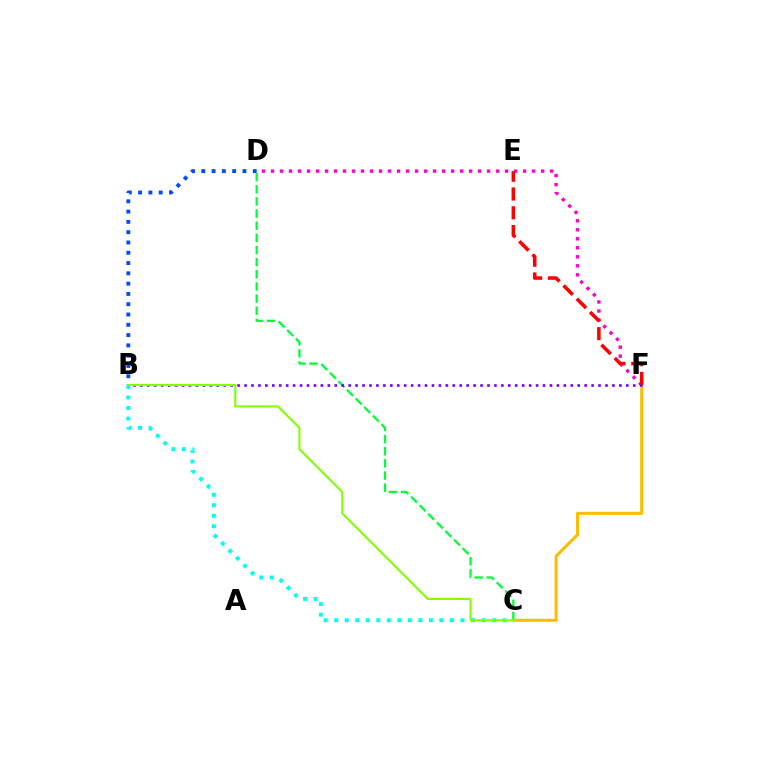{('C', 'F'): [{'color': '#ffbd00', 'line_style': 'solid', 'thickness': 2.19}], ('D', 'F'): [{'color': '#ff00cf', 'line_style': 'dotted', 'thickness': 2.45}], ('B', 'D'): [{'color': '#004bff', 'line_style': 'dotted', 'thickness': 2.8}], ('C', 'D'): [{'color': '#00ff39', 'line_style': 'dashed', 'thickness': 1.65}], ('B', 'C'): [{'color': '#00fff6', 'line_style': 'dotted', 'thickness': 2.86}, {'color': '#84ff00', 'line_style': 'solid', 'thickness': 1.52}], ('E', 'F'): [{'color': '#ff0000', 'line_style': 'dashed', 'thickness': 2.55}], ('B', 'F'): [{'color': '#7200ff', 'line_style': 'dotted', 'thickness': 1.89}]}